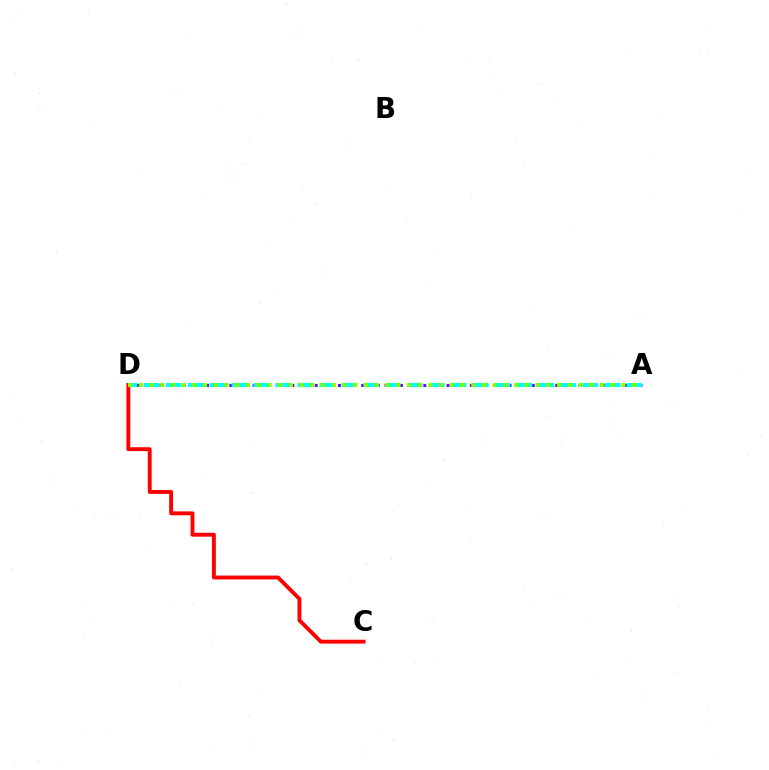{('A', 'D'): [{'color': '#7200ff', 'line_style': 'dotted', 'thickness': 2.11}, {'color': '#00fff6', 'line_style': 'dashed', 'thickness': 2.98}, {'color': '#84ff00', 'line_style': 'dotted', 'thickness': 2.91}], ('C', 'D'): [{'color': '#ff0000', 'line_style': 'solid', 'thickness': 2.8}]}